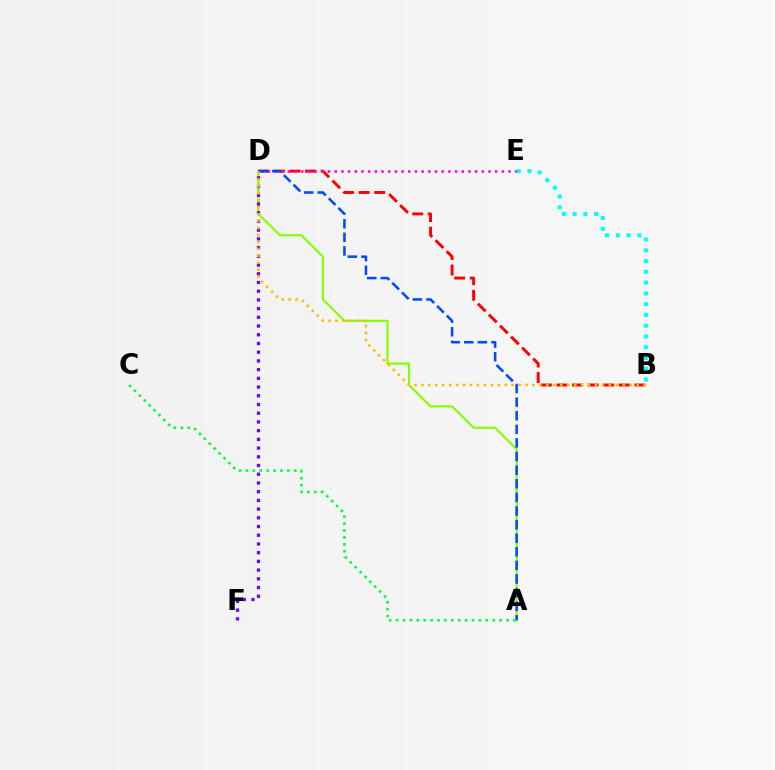{('A', 'D'): [{'color': '#84ff00', 'line_style': 'solid', 'thickness': 1.56}, {'color': '#004bff', 'line_style': 'dashed', 'thickness': 1.85}], ('B', 'D'): [{'color': '#ff0000', 'line_style': 'dashed', 'thickness': 2.12}, {'color': '#ffbd00', 'line_style': 'dotted', 'thickness': 1.89}], ('D', 'E'): [{'color': '#ff00cf', 'line_style': 'dotted', 'thickness': 1.82}], ('B', 'E'): [{'color': '#00fff6', 'line_style': 'dotted', 'thickness': 2.93}], ('D', 'F'): [{'color': '#7200ff', 'line_style': 'dotted', 'thickness': 2.37}], ('A', 'C'): [{'color': '#00ff39', 'line_style': 'dotted', 'thickness': 1.87}]}